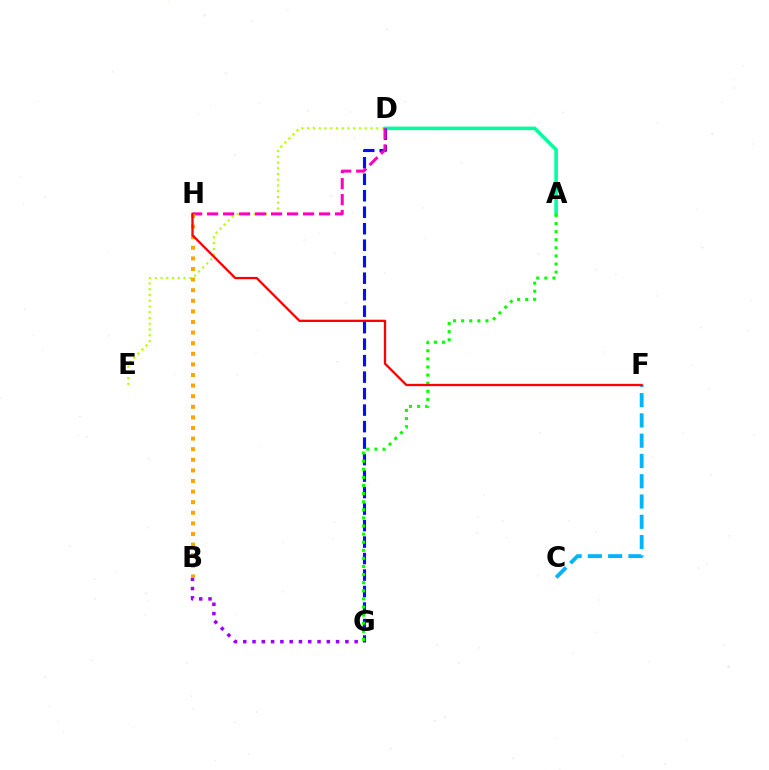{('C', 'F'): [{'color': '#00b5ff', 'line_style': 'dashed', 'thickness': 2.75}], ('A', 'D'): [{'color': '#00ff9d', 'line_style': 'solid', 'thickness': 2.56}], ('D', 'G'): [{'color': '#0010ff', 'line_style': 'dashed', 'thickness': 2.24}], ('A', 'G'): [{'color': '#08ff00', 'line_style': 'dotted', 'thickness': 2.2}], ('B', 'G'): [{'color': '#9b00ff', 'line_style': 'dotted', 'thickness': 2.52}], ('D', 'E'): [{'color': '#b3ff00', 'line_style': 'dotted', 'thickness': 1.56}], ('D', 'H'): [{'color': '#ff00bd', 'line_style': 'dashed', 'thickness': 2.17}], ('B', 'H'): [{'color': '#ffa500', 'line_style': 'dotted', 'thickness': 2.88}], ('F', 'H'): [{'color': '#ff0000', 'line_style': 'solid', 'thickness': 1.65}]}